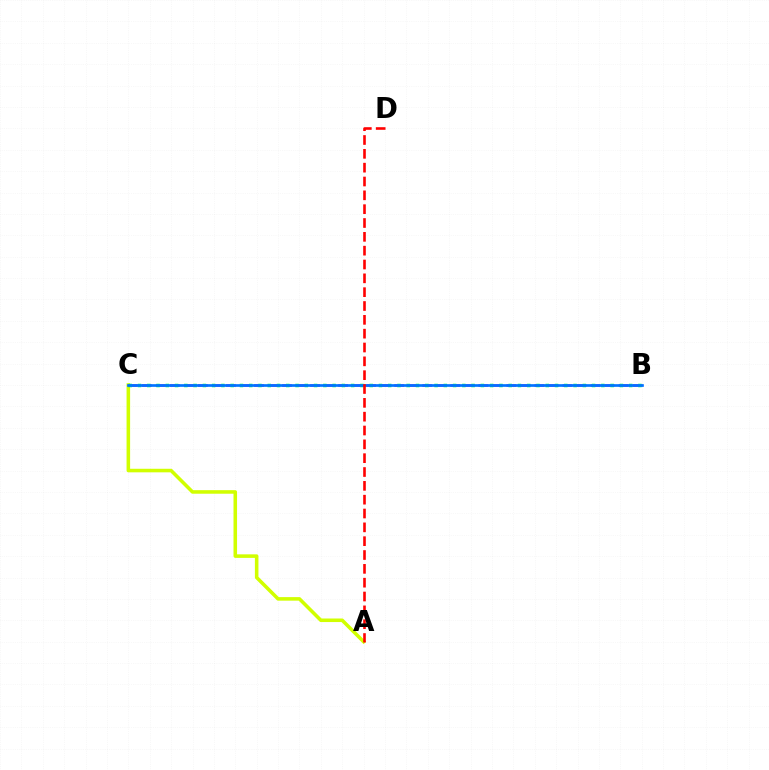{('A', 'C'): [{'color': '#d1ff00', 'line_style': 'solid', 'thickness': 2.56}], ('B', 'C'): [{'color': '#b900ff', 'line_style': 'dashed', 'thickness': 1.91}, {'color': '#00ff5c', 'line_style': 'dotted', 'thickness': 2.52}, {'color': '#0074ff', 'line_style': 'solid', 'thickness': 1.92}], ('A', 'D'): [{'color': '#ff0000', 'line_style': 'dashed', 'thickness': 1.88}]}